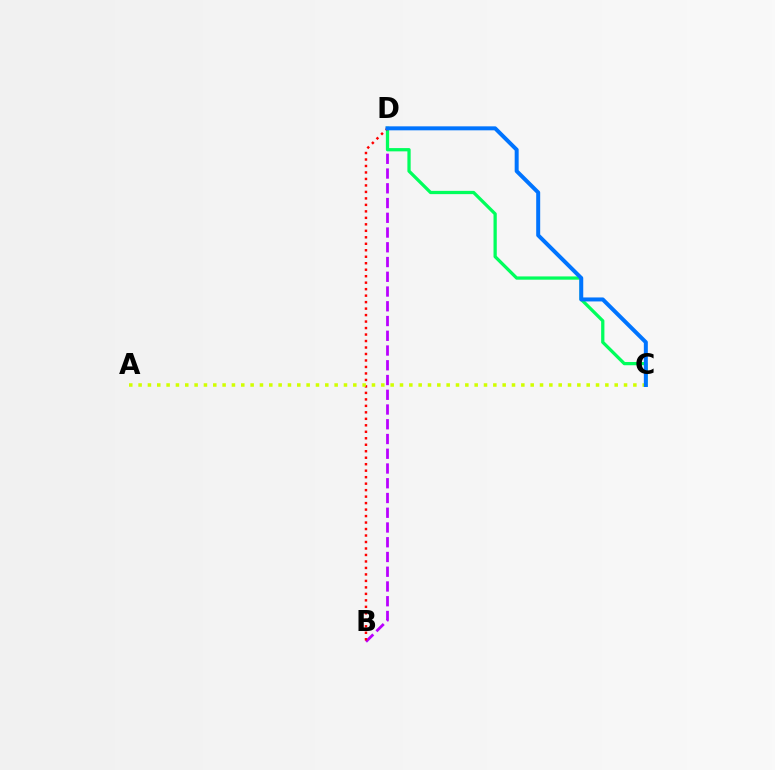{('B', 'D'): [{'color': '#b900ff', 'line_style': 'dashed', 'thickness': 2.0}, {'color': '#ff0000', 'line_style': 'dotted', 'thickness': 1.76}], ('C', 'D'): [{'color': '#00ff5c', 'line_style': 'solid', 'thickness': 2.35}, {'color': '#0074ff', 'line_style': 'solid', 'thickness': 2.87}], ('A', 'C'): [{'color': '#d1ff00', 'line_style': 'dotted', 'thickness': 2.54}]}